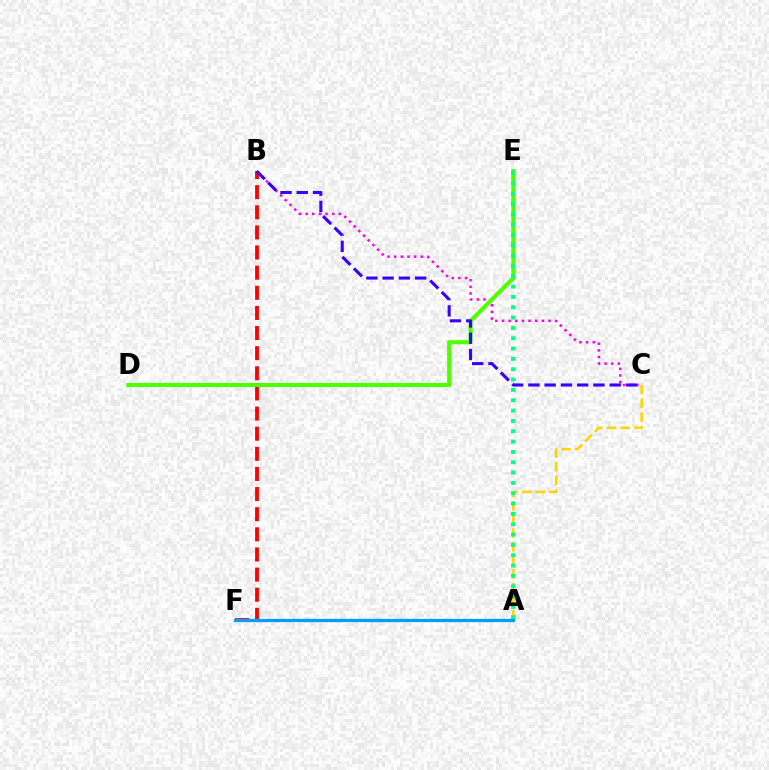{('B', 'F'): [{'color': '#ff0000', 'line_style': 'dashed', 'thickness': 2.73}], ('B', 'C'): [{'color': '#ff00ed', 'line_style': 'dotted', 'thickness': 1.8}, {'color': '#3700ff', 'line_style': 'dashed', 'thickness': 2.21}], ('D', 'E'): [{'color': '#4fff00', 'line_style': 'solid', 'thickness': 2.93}], ('A', 'C'): [{'color': '#ffd500', 'line_style': 'dashed', 'thickness': 1.85}], ('A', 'E'): [{'color': '#00ff86', 'line_style': 'dotted', 'thickness': 2.81}], ('A', 'F'): [{'color': '#009eff', 'line_style': 'solid', 'thickness': 2.36}]}